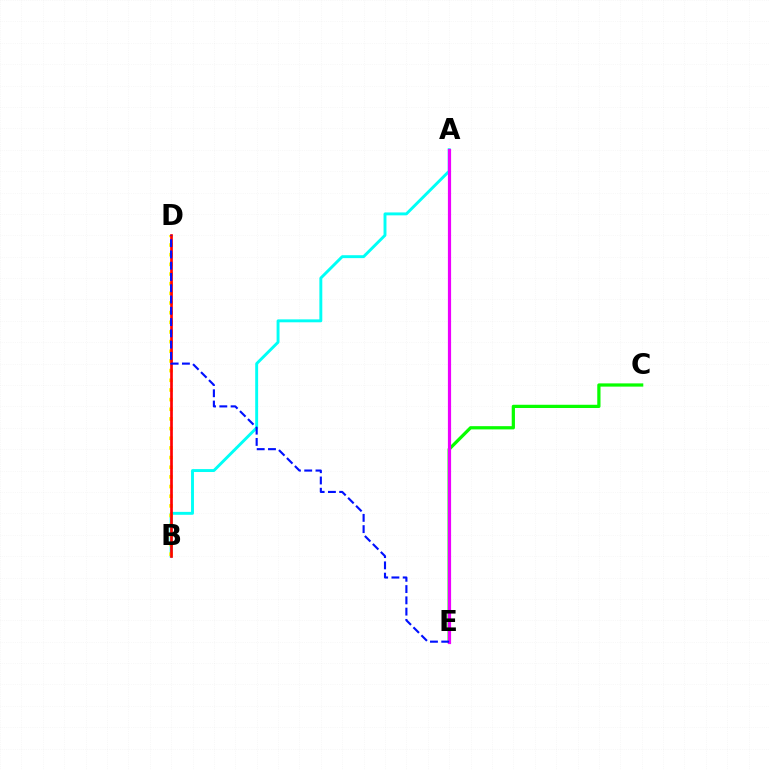{('A', 'B'): [{'color': '#00fff6', 'line_style': 'solid', 'thickness': 2.1}], ('B', 'D'): [{'color': '#fcf500', 'line_style': 'dotted', 'thickness': 2.62}, {'color': '#ff0000', 'line_style': 'solid', 'thickness': 1.93}], ('C', 'E'): [{'color': '#08ff00', 'line_style': 'solid', 'thickness': 2.33}], ('A', 'E'): [{'color': '#ee00ff', 'line_style': 'solid', 'thickness': 2.3}], ('D', 'E'): [{'color': '#0010ff', 'line_style': 'dashed', 'thickness': 1.53}]}